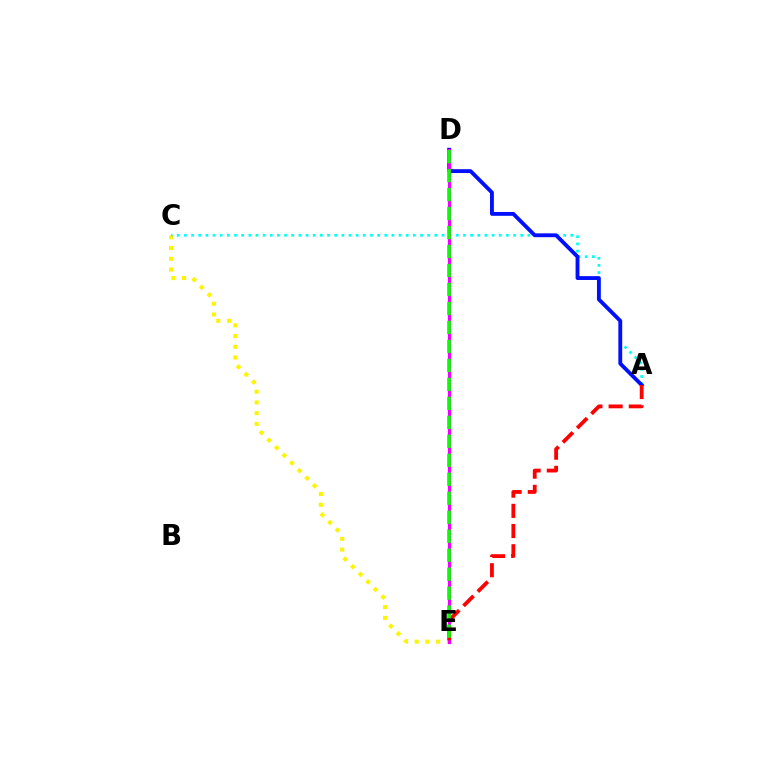{('C', 'E'): [{'color': '#fcf500', 'line_style': 'dotted', 'thickness': 2.92}], ('A', 'C'): [{'color': '#00fff6', 'line_style': 'dotted', 'thickness': 1.94}], ('A', 'D'): [{'color': '#0010ff', 'line_style': 'solid', 'thickness': 2.77}], ('D', 'E'): [{'color': '#ee00ff', 'line_style': 'solid', 'thickness': 2.35}, {'color': '#08ff00', 'line_style': 'dashed', 'thickness': 2.58}], ('A', 'E'): [{'color': '#ff0000', 'line_style': 'dashed', 'thickness': 2.74}]}